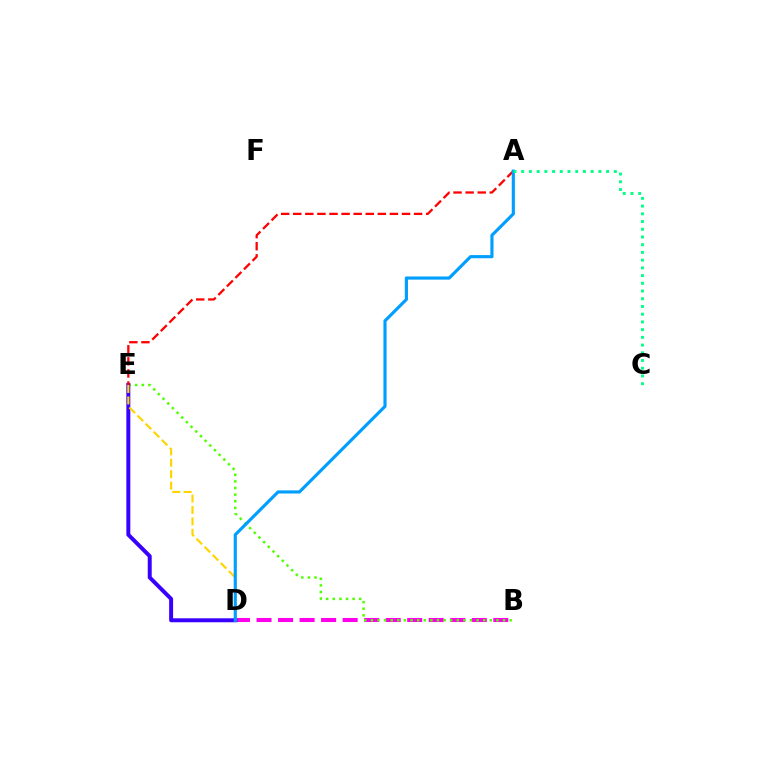{('B', 'D'): [{'color': '#ff00ed', 'line_style': 'dashed', 'thickness': 2.92}], ('B', 'E'): [{'color': '#4fff00', 'line_style': 'dotted', 'thickness': 1.8}], ('D', 'E'): [{'color': '#3700ff', 'line_style': 'solid', 'thickness': 2.85}, {'color': '#ffd500', 'line_style': 'dashed', 'thickness': 1.55}], ('A', 'E'): [{'color': '#ff0000', 'line_style': 'dashed', 'thickness': 1.64}], ('A', 'D'): [{'color': '#009eff', 'line_style': 'solid', 'thickness': 2.26}], ('A', 'C'): [{'color': '#00ff86', 'line_style': 'dotted', 'thickness': 2.1}]}